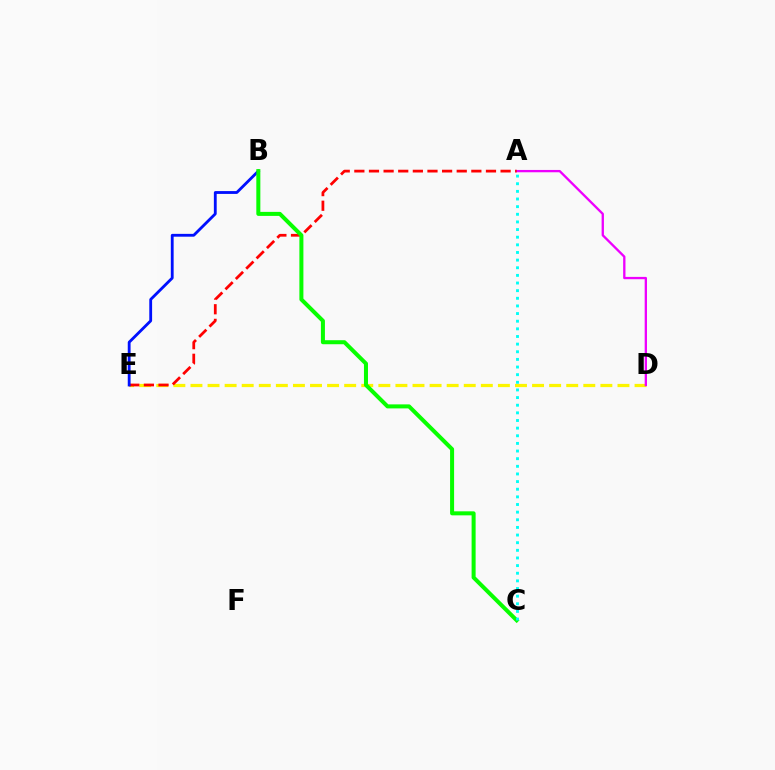{('D', 'E'): [{'color': '#fcf500', 'line_style': 'dashed', 'thickness': 2.32}], ('A', 'D'): [{'color': '#ee00ff', 'line_style': 'solid', 'thickness': 1.67}], ('A', 'E'): [{'color': '#ff0000', 'line_style': 'dashed', 'thickness': 1.99}], ('B', 'E'): [{'color': '#0010ff', 'line_style': 'solid', 'thickness': 2.03}], ('B', 'C'): [{'color': '#08ff00', 'line_style': 'solid', 'thickness': 2.9}], ('A', 'C'): [{'color': '#00fff6', 'line_style': 'dotted', 'thickness': 2.08}]}